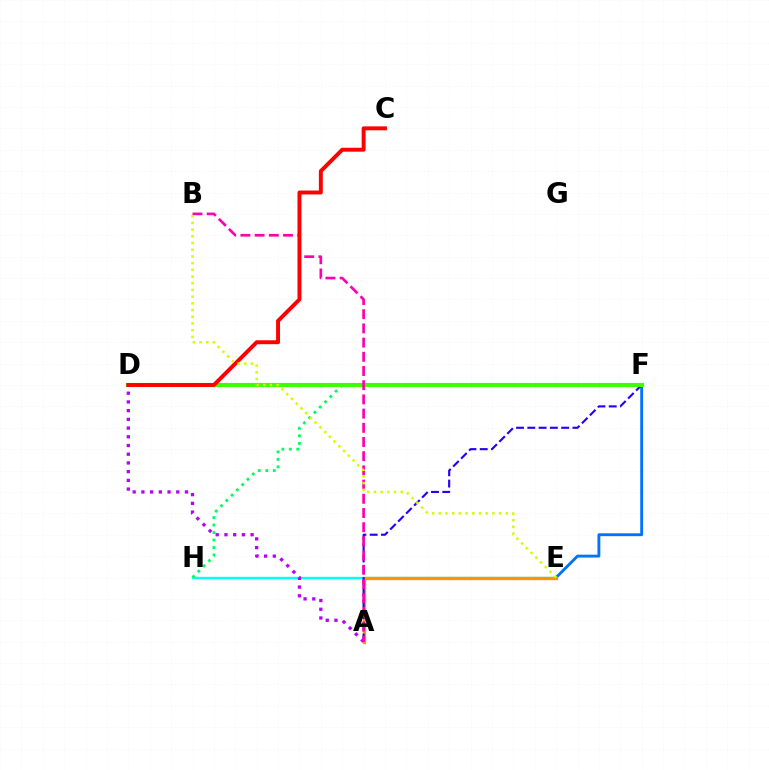{('E', 'F'): [{'color': '#0074ff', 'line_style': 'solid', 'thickness': 2.07}], ('E', 'H'): [{'color': '#00fff6', 'line_style': 'solid', 'thickness': 1.7}], ('A', 'E'): [{'color': '#ff9400', 'line_style': 'solid', 'thickness': 2.37}], ('F', 'H'): [{'color': '#00ff5c', 'line_style': 'dotted', 'thickness': 2.03}], ('A', 'F'): [{'color': '#2500ff', 'line_style': 'dashed', 'thickness': 1.53}], ('A', 'D'): [{'color': '#b900ff', 'line_style': 'dotted', 'thickness': 2.37}], ('D', 'F'): [{'color': '#3dff00', 'line_style': 'solid', 'thickness': 2.97}], ('A', 'B'): [{'color': '#ff00ac', 'line_style': 'dashed', 'thickness': 1.93}], ('C', 'D'): [{'color': '#ff0000', 'line_style': 'solid', 'thickness': 2.82}], ('B', 'E'): [{'color': '#d1ff00', 'line_style': 'dotted', 'thickness': 1.82}]}